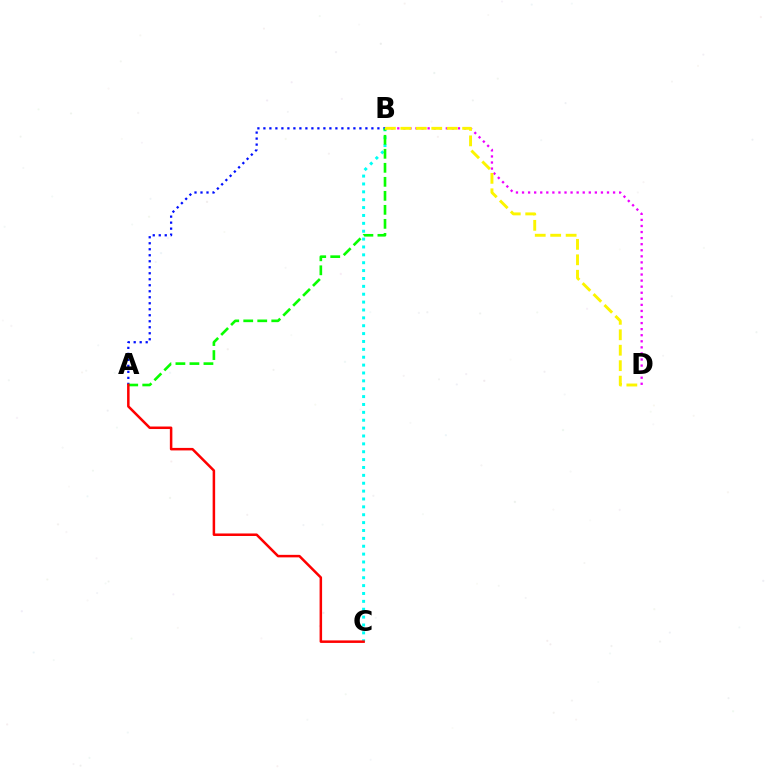{('B', 'D'): [{'color': '#ee00ff', 'line_style': 'dotted', 'thickness': 1.65}, {'color': '#fcf500', 'line_style': 'dashed', 'thickness': 2.1}], ('A', 'B'): [{'color': '#0010ff', 'line_style': 'dotted', 'thickness': 1.63}, {'color': '#08ff00', 'line_style': 'dashed', 'thickness': 1.9}], ('B', 'C'): [{'color': '#00fff6', 'line_style': 'dotted', 'thickness': 2.14}], ('A', 'C'): [{'color': '#ff0000', 'line_style': 'solid', 'thickness': 1.81}]}